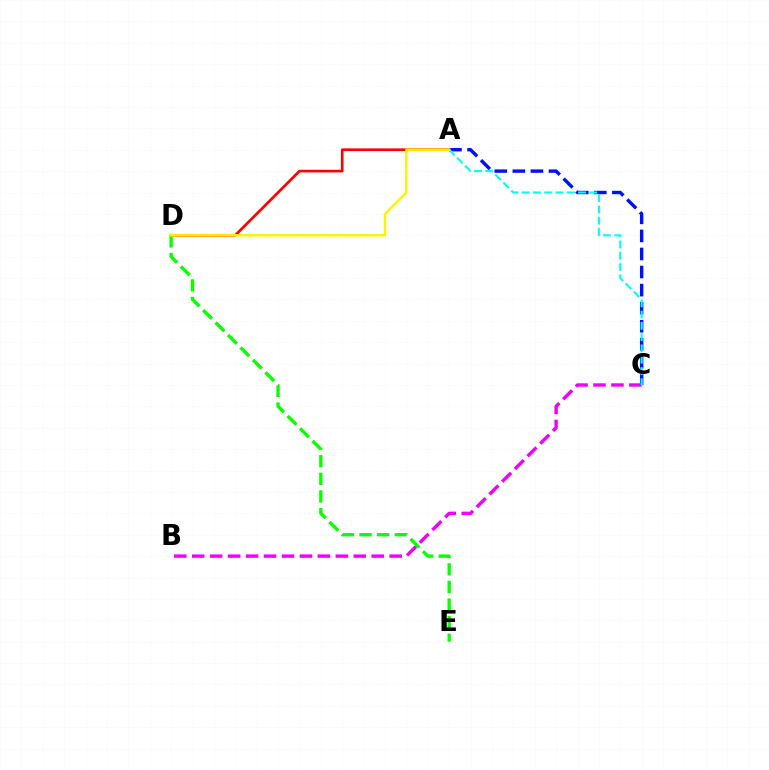{('A', 'C'): [{'color': '#0010ff', 'line_style': 'dashed', 'thickness': 2.45}, {'color': '#00fff6', 'line_style': 'dashed', 'thickness': 1.53}], ('A', 'D'): [{'color': '#ff0000', 'line_style': 'solid', 'thickness': 1.92}, {'color': '#fcf500', 'line_style': 'solid', 'thickness': 1.77}], ('D', 'E'): [{'color': '#08ff00', 'line_style': 'dashed', 'thickness': 2.39}], ('B', 'C'): [{'color': '#ee00ff', 'line_style': 'dashed', 'thickness': 2.44}]}